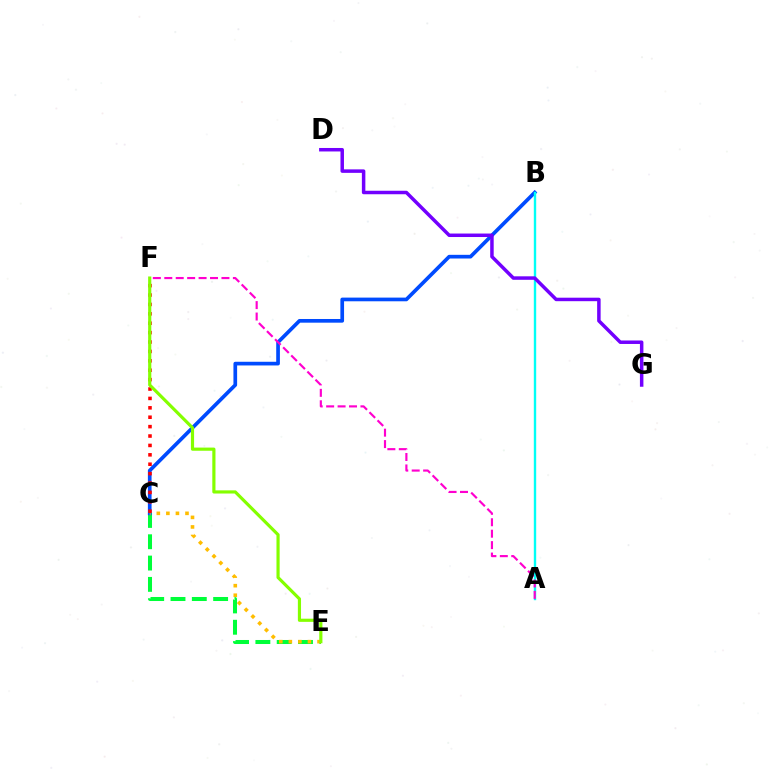{('C', 'E'): [{'color': '#00ff39', 'line_style': 'dashed', 'thickness': 2.9}, {'color': '#ffbd00', 'line_style': 'dotted', 'thickness': 2.6}], ('B', 'C'): [{'color': '#004bff', 'line_style': 'solid', 'thickness': 2.65}], ('A', 'B'): [{'color': '#00fff6', 'line_style': 'solid', 'thickness': 1.72}], ('C', 'F'): [{'color': '#ff0000', 'line_style': 'dotted', 'thickness': 2.55}], ('D', 'G'): [{'color': '#7200ff', 'line_style': 'solid', 'thickness': 2.51}], ('E', 'F'): [{'color': '#84ff00', 'line_style': 'solid', 'thickness': 2.28}], ('A', 'F'): [{'color': '#ff00cf', 'line_style': 'dashed', 'thickness': 1.55}]}